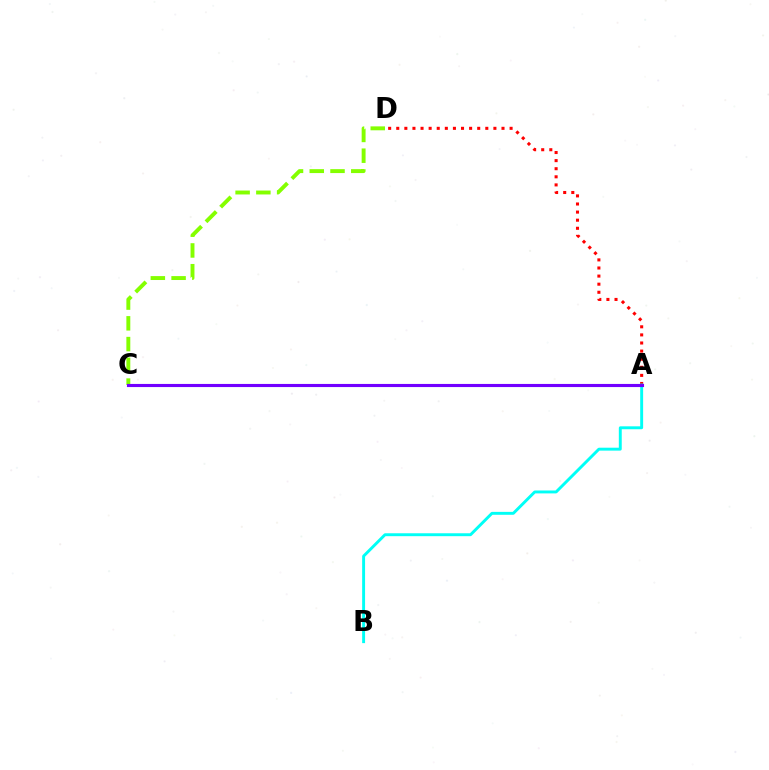{('C', 'D'): [{'color': '#84ff00', 'line_style': 'dashed', 'thickness': 2.82}], ('A', 'D'): [{'color': '#ff0000', 'line_style': 'dotted', 'thickness': 2.2}], ('A', 'B'): [{'color': '#00fff6', 'line_style': 'solid', 'thickness': 2.1}], ('A', 'C'): [{'color': '#7200ff', 'line_style': 'solid', 'thickness': 2.25}]}